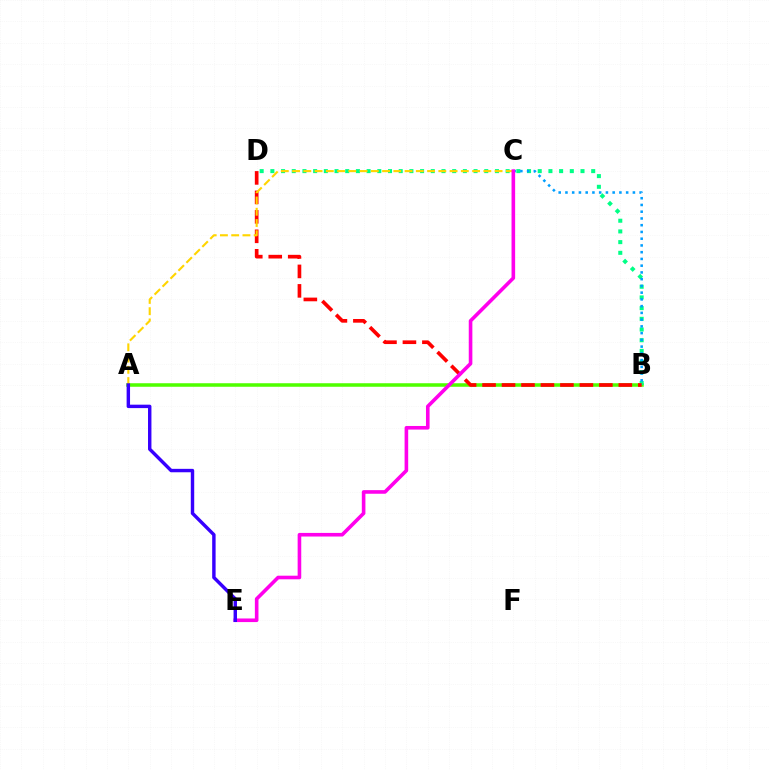{('A', 'B'): [{'color': '#4fff00', 'line_style': 'solid', 'thickness': 2.54}], ('B', 'D'): [{'color': '#00ff86', 'line_style': 'dotted', 'thickness': 2.91}, {'color': '#ff0000', 'line_style': 'dashed', 'thickness': 2.64}], ('B', 'C'): [{'color': '#009eff', 'line_style': 'dotted', 'thickness': 1.83}], ('A', 'C'): [{'color': '#ffd500', 'line_style': 'dashed', 'thickness': 1.53}], ('C', 'E'): [{'color': '#ff00ed', 'line_style': 'solid', 'thickness': 2.6}], ('A', 'E'): [{'color': '#3700ff', 'line_style': 'solid', 'thickness': 2.46}]}